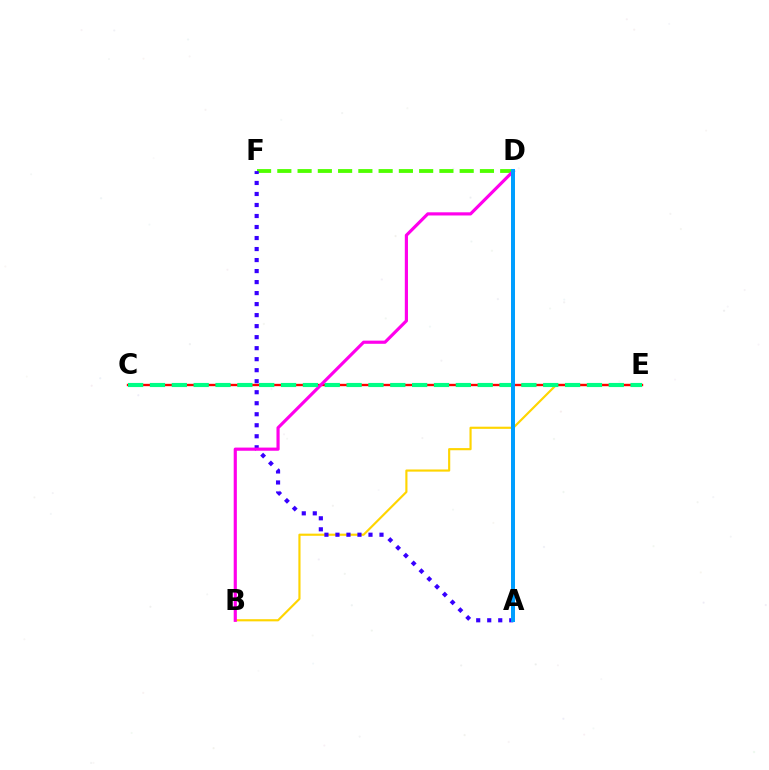{('D', 'F'): [{'color': '#4fff00', 'line_style': 'dashed', 'thickness': 2.75}], ('B', 'E'): [{'color': '#ffd500', 'line_style': 'solid', 'thickness': 1.55}], ('A', 'F'): [{'color': '#3700ff', 'line_style': 'dotted', 'thickness': 2.99}], ('C', 'E'): [{'color': '#ff0000', 'line_style': 'solid', 'thickness': 1.7}, {'color': '#00ff86', 'line_style': 'dashed', 'thickness': 2.97}], ('B', 'D'): [{'color': '#ff00ed', 'line_style': 'solid', 'thickness': 2.28}], ('A', 'D'): [{'color': '#009eff', 'line_style': 'solid', 'thickness': 2.87}]}